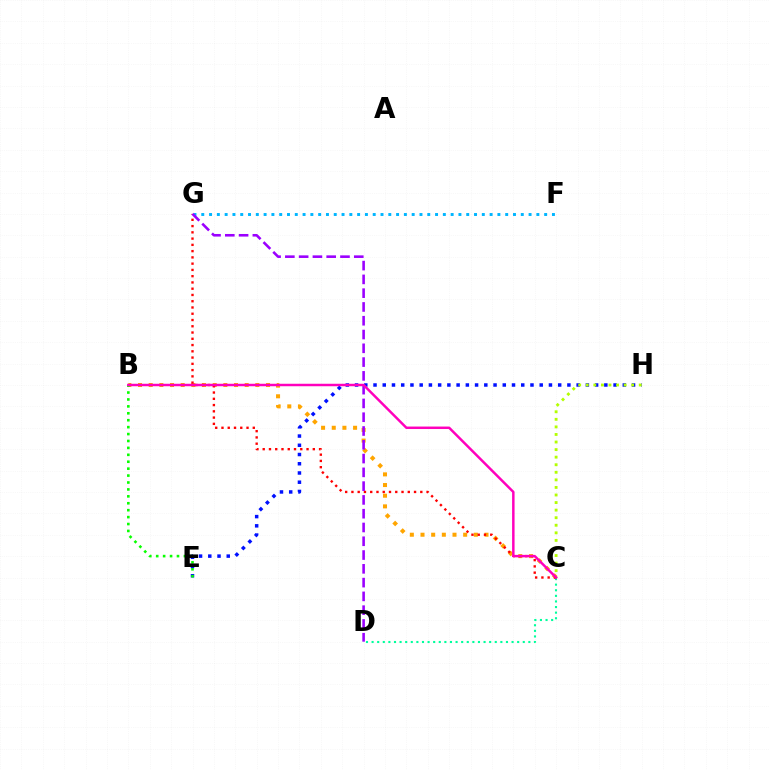{('B', 'C'): [{'color': '#ffa500', 'line_style': 'dotted', 'thickness': 2.9}, {'color': '#ff00bd', 'line_style': 'solid', 'thickness': 1.78}], ('F', 'G'): [{'color': '#00b5ff', 'line_style': 'dotted', 'thickness': 2.12}], ('C', 'D'): [{'color': '#00ff9d', 'line_style': 'dotted', 'thickness': 1.52}], ('E', 'H'): [{'color': '#0010ff', 'line_style': 'dotted', 'thickness': 2.51}], ('C', 'G'): [{'color': '#ff0000', 'line_style': 'dotted', 'thickness': 1.7}], ('C', 'H'): [{'color': '#b3ff00', 'line_style': 'dotted', 'thickness': 2.06}], ('B', 'E'): [{'color': '#08ff00', 'line_style': 'dotted', 'thickness': 1.88}], ('D', 'G'): [{'color': '#9b00ff', 'line_style': 'dashed', 'thickness': 1.87}]}